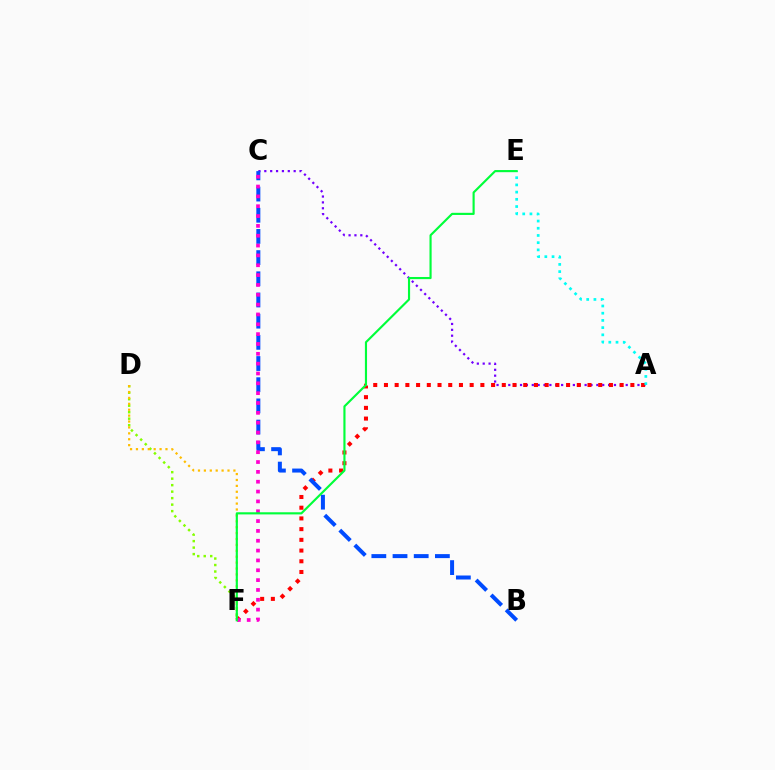{('A', 'C'): [{'color': '#7200ff', 'line_style': 'dotted', 'thickness': 1.6}], ('D', 'F'): [{'color': '#84ff00', 'line_style': 'dotted', 'thickness': 1.76}, {'color': '#ffbd00', 'line_style': 'dotted', 'thickness': 1.6}], ('A', 'F'): [{'color': '#ff0000', 'line_style': 'dotted', 'thickness': 2.91}], ('A', 'E'): [{'color': '#00fff6', 'line_style': 'dotted', 'thickness': 1.96}], ('B', 'C'): [{'color': '#004bff', 'line_style': 'dashed', 'thickness': 2.88}], ('C', 'F'): [{'color': '#ff00cf', 'line_style': 'dotted', 'thickness': 2.67}], ('E', 'F'): [{'color': '#00ff39', 'line_style': 'solid', 'thickness': 1.54}]}